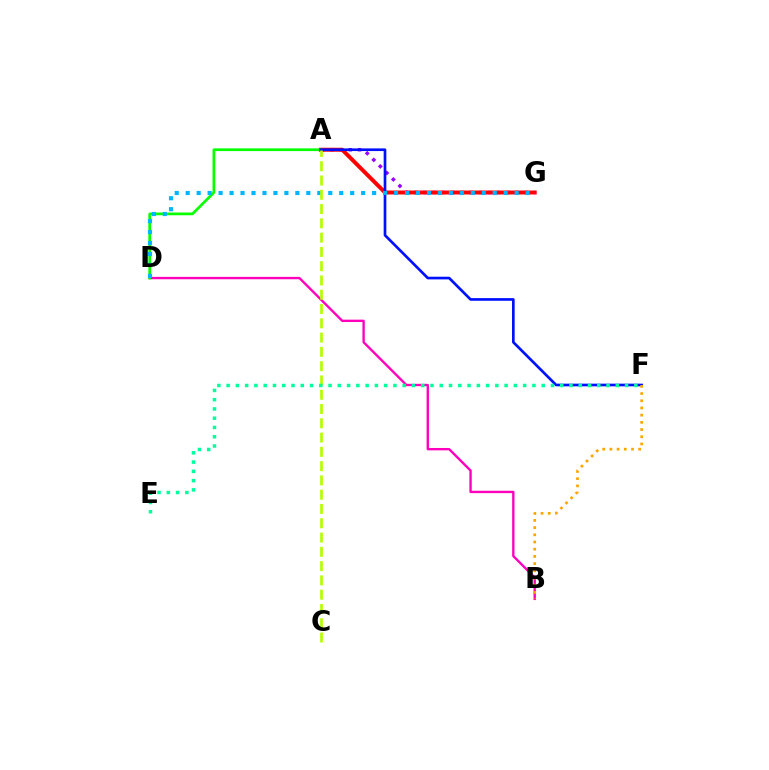{('B', 'D'): [{'color': '#ff00bd', 'line_style': 'solid', 'thickness': 1.7}], ('A', 'G'): [{'color': '#9b00ff', 'line_style': 'dotted', 'thickness': 2.51}, {'color': '#ff0000', 'line_style': 'solid', 'thickness': 2.86}], ('A', 'D'): [{'color': '#08ff00', 'line_style': 'solid', 'thickness': 1.97}], ('A', 'F'): [{'color': '#0010ff', 'line_style': 'solid', 'thickness': 1.93}], ('D', 'G'): [{'color': '#00b5ff', 'line_style': 'dotted', 'thickness': 2.98}], ('A', 'C'): [{'color': '#b3ff00', 'line_style': 'dashed', 'thickness': 1.94}], ('B', 'F'): [{'color': '#ffa500', 'line_style': 'dotted', 'thickness': 1.96}], ('E', 'F'): [{'color': '#00ff9d', 'line_style': 'dotted', 'thickness': 2.52}]}